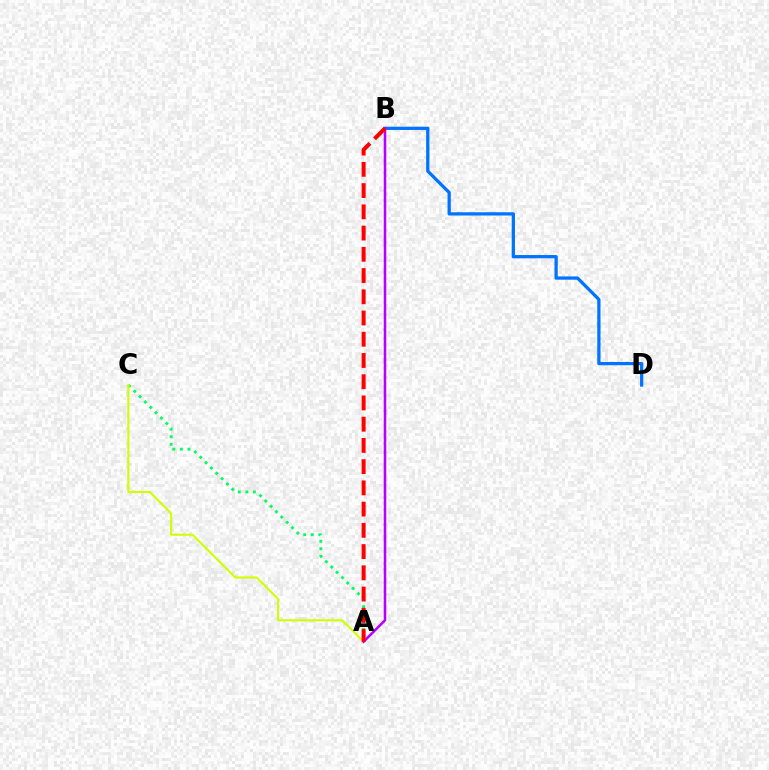{('A', 'C'): [{'color': '#00ff5c', 'line_style': 'dotted', 'thickness': 2.05}, {'color': '#d1ff00', 'line_style': 'solid', 'thickness': 1.52}], ('B', 'D'): [{'color': '#0074ff', 'line_style': 'solid', 'thickness': 2.35}], ('A', 'B'): [{'color': '#b900ff', 'line_style': 'solid', 'thickness': 1.83}, {'color': '#ff0000', 'line_style': 'dashed', 'thickness': 2.88}]}